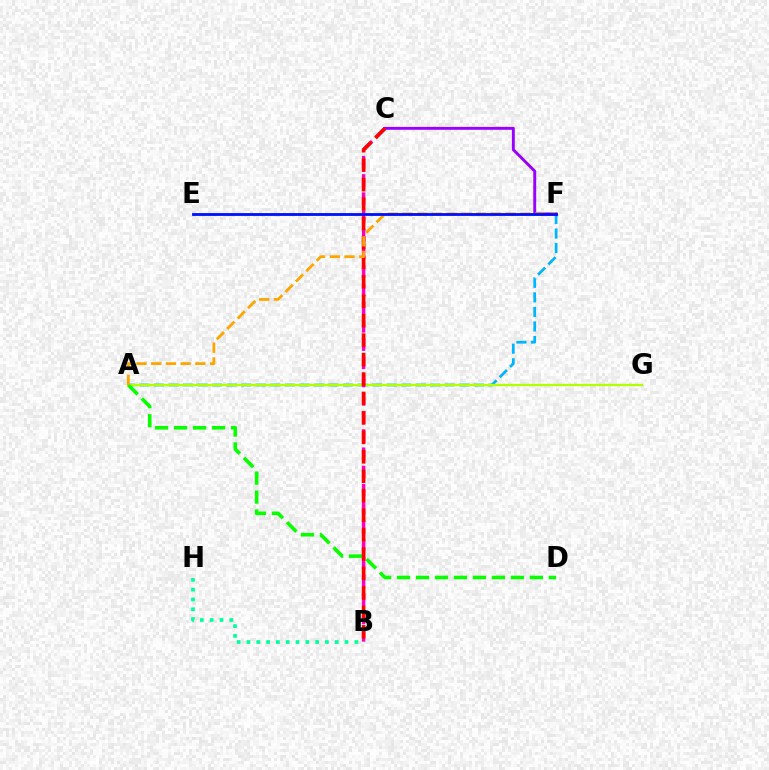{('A', 'F'): [{'color': '#00b5ff', 'line_style': 'dashed', 'thickness': 1.98}, {'color': '#ffa500', 'line_style': 'dashed', 'thickness': 2.0}], ('B', 'H'): [{'color': '#00ff9d', 'line_style': 'dotted', 'thickness': 2.66}], ('A', 'G'): [{'color': '#b3ff00', 'line_style': 'solid', 'thickness': 1.64}], ('C', 'F'): [{'color': '#9b00ff', 'line_style': 'solid', 'thickness': 2.1}], ('B', 'C'): [{'color': '#ff00bd', 'line_style': 'dashed', 'thickness': 2.48}, {'color': '#ff0000', 'line_style': 'dashed', 'thickness': 2.64}], ('A', 'D'): [{'color': '#08ff00', 'line_style': 'dashed', 'thickness': 2.58}], ('E', 'F'): [{'color': '#0010ff', 'line_style': 'solid', 'thickness': 2.02}]}